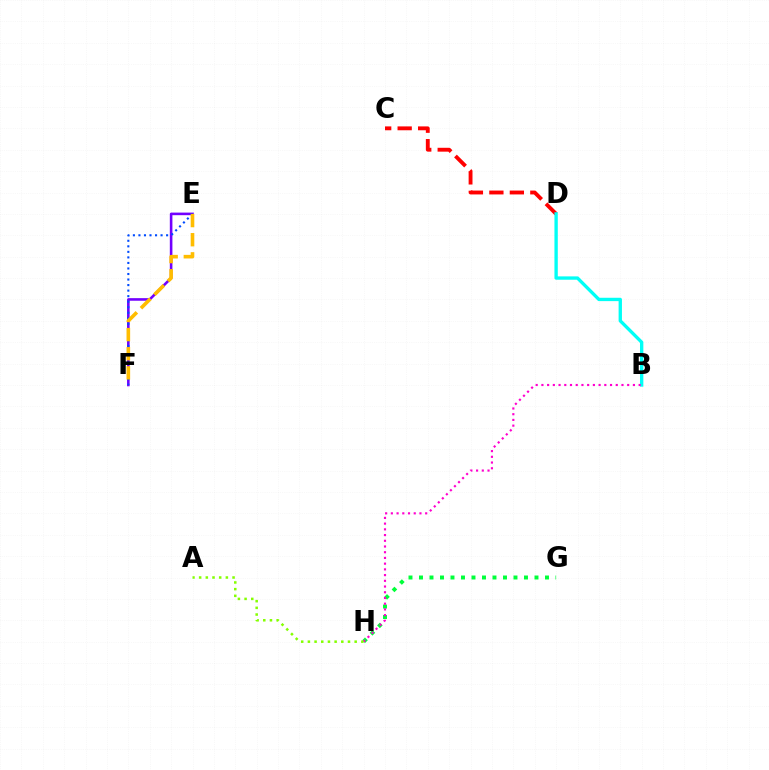{('G', 'H'): [{'color': '#00ff39', 'line_style': 'dotted', 'thickness': 2.85}], ('E', 'F'): [{'color': '#7200ff', 'line_style': 'solid', 'thickness': 1.86}, {'color': '#004bff', 'line_style': 'dotted', 'thickness': 1.5}, {'color': '#ffbd00', 'line_style': 'dashed', 'thickness': 2.6}], ('C', 'D'): [{'color': '#ff0000', 'line_style': 'dashed', 'thickness': 2.78}], ('B', 'D'): [{'color': '#00fff6', 'line_style': 'solid', 'thickness': 2.41}], ('B', 'H'): [{'color': '#ff00cf', 'line_style': 'dotted', 'thickness': 1.55}], ('A', 'H'): [{'color': '#84ff00', 'line_style': 'dotted', 'thickness': 1.82}]}